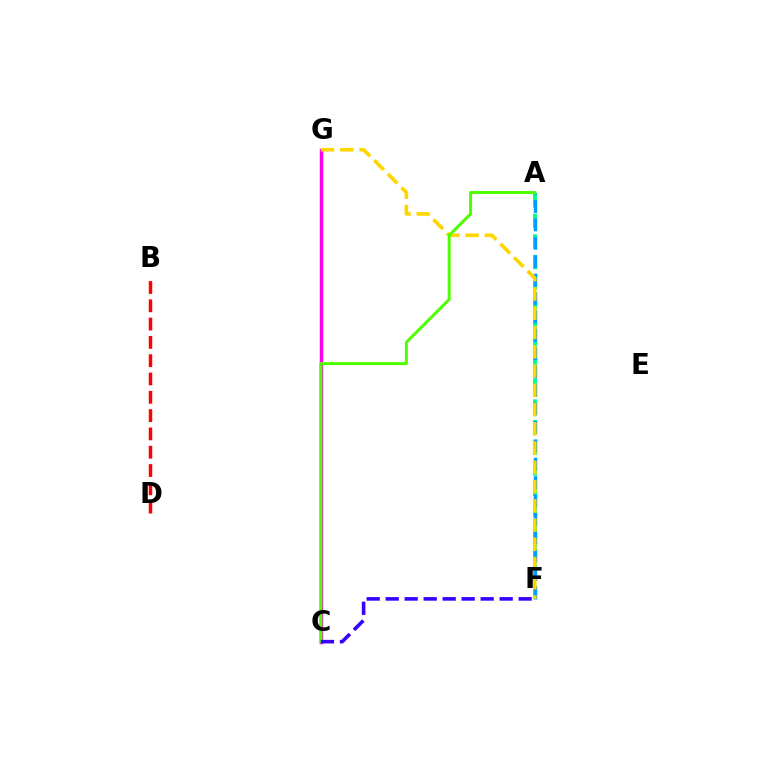{('A', 'F'): [{'color': '#00ff86', 'line_style': 'dashed', 'thickness': 2.8}, {'color': '#009eff', 'line_style': 'dashed', 'thickness': 2.5}], ('C', 'G'): [{'color': '#ff00ed', 'line_style': 'solid', 'thickness': 2.48}], ('B', 'D'): [{'color': '#ff0000', 'line_style': 'dashed', 'thickness': 2.49}], ('F', 'G'): [{'color': '#ffd500', 'line_style': 'dashed', 'thickness': 2.62}], ('A', 'C'): [{'color': '#4fff00', 'line_style': 'solid', 'thickness': 2.16}], ('C', 'F'): [{'color': '#3700ff', 'line_style': 'dashed', 'thickness': 2.58}]}